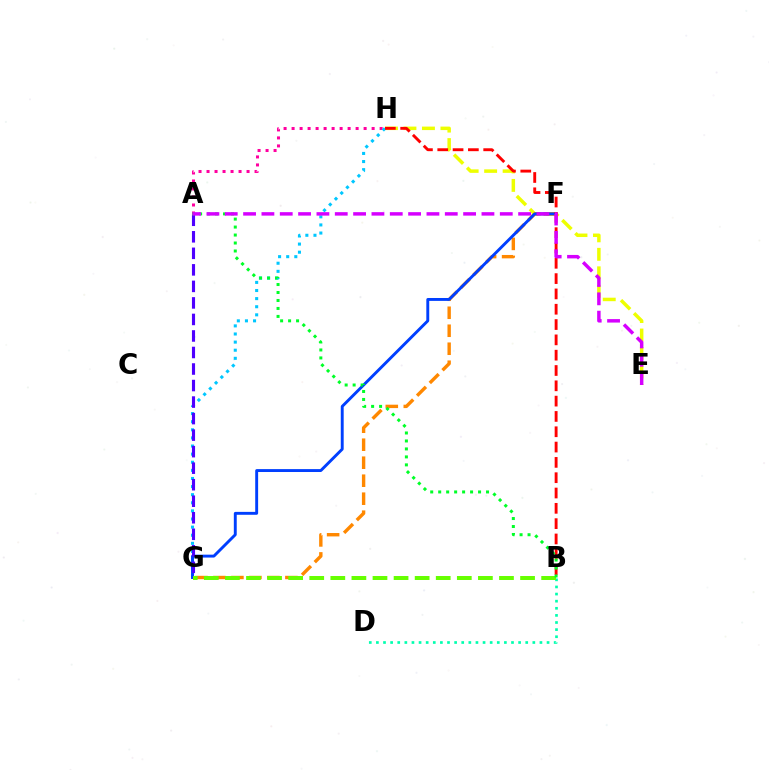{('E', 'H'): [{'color': '#eeff00', 'line_style': 'dashed', 'thickness': 2.51}], ('F', 'G'): [{'color': '#ff8800', 'line_style': 'dashed', 'thickness': 2.44}, {'color': '#003fff', 'line_style': 'solid', 'thickness': 2.09}], ('A', 'H'): [{'color': '#ff00a0', 'line_style': 'dotted', 'thickness': 2.17}], ('G', 'H'): [{'color': '#00c7ff', 'line_style': 'dotted', 'thickness': 2.2}], ('A', 'G'): [{'color': '#4f00ff', 'line_style': 'dashed', 'thickness': 2.25}], ('B', 'H'): [{'color': '#ff0000', 'line_style': 'dashed', 'thickness': 2.08}], ('B', 'D'): [{'color': '#00ffaf', 'line_style': 'dotted', 'thickness': 1.93}], ('B', 'G'): [{'color': '#66ff00', 'line_style': 'dashed', 'thickness': 2.86}], ('A', 'B'): [{'color': '#00ff27', 'line_style': 'dotted', 'thickness': 2.17}], ('A', 'E'): [{'color': '#d600ff', 'line_style': 'dashed', 'thickness': 2.49}]}